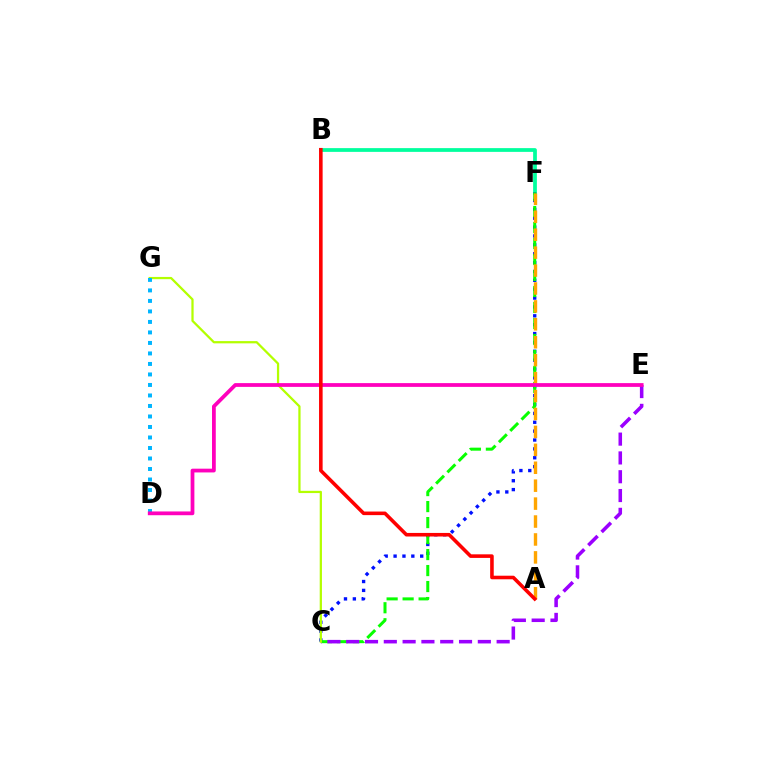{('B', 'F'): [{'color': '#00ff9d', 'line_style': 'solid', 'thickness': 2.7}], ('C', 'F'): [{'color': '#0010ff', 'line_style': 'dotted', 'thickness': 2.41}, {'color': '#08ff00', 'line_style': 'dashed', 'thickness': 2.17}], ('A', 'F'): [{'color': '#ffa500', 'line_style': 'dashed', 'thickness': 2.44}], ('C', 'E'): [{'color': '#9b00ff', 'line_style': 'dashed', 'thickness': 2.55}], ('C', 'G'): [{'color': '#b3ff00', 'line_style': 'solid', 'thickness': 1.62}], ('D', 'G'): [{'color': '#00b5ff', 'line_style': 'dotted', 'thickness': 2.85}], ('D', 'E'): [{'color': '#ff00bd', 'line_style': 'solid', 'thickness': 2.71}], ('A', 'B'): [{'color': '#ff0000', 'line_style': 'solid', 'thickness': 2.58}]}